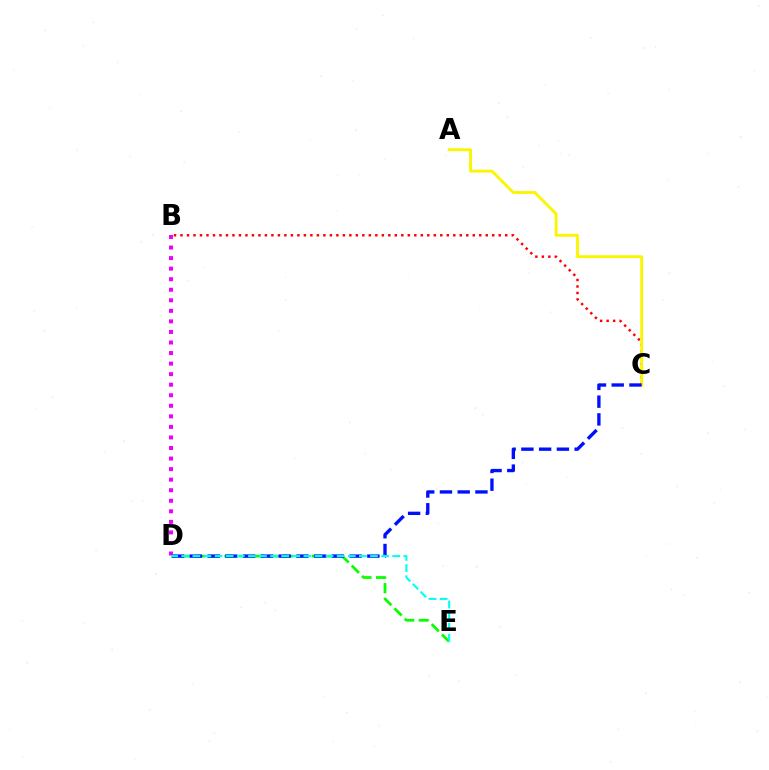{('B', 'C'): [{'color': '#ff0000', 'line_style': 'dotted', 'thickness': 1.76}], ('A', 'C'): [{'color': '#fcf500', 'line_style': 'solid', 'thickness': 2.07}], ('D', 'E'): [{'color': '#08ff00', 'line_style': 'dashed', 'thickness': 1.98}, {'color': '#00fff6', 'line_style': 'dashed', 'thickness': 1.51}], ('C', 'D'): [{'color': '#0010ff', 'line_style': 'dashed', 'thickness': 2.41}], ('B', 'D'): [{'color': '#ee00ff', 'line_style': 'dotted', 'thickness': 2.87}]}